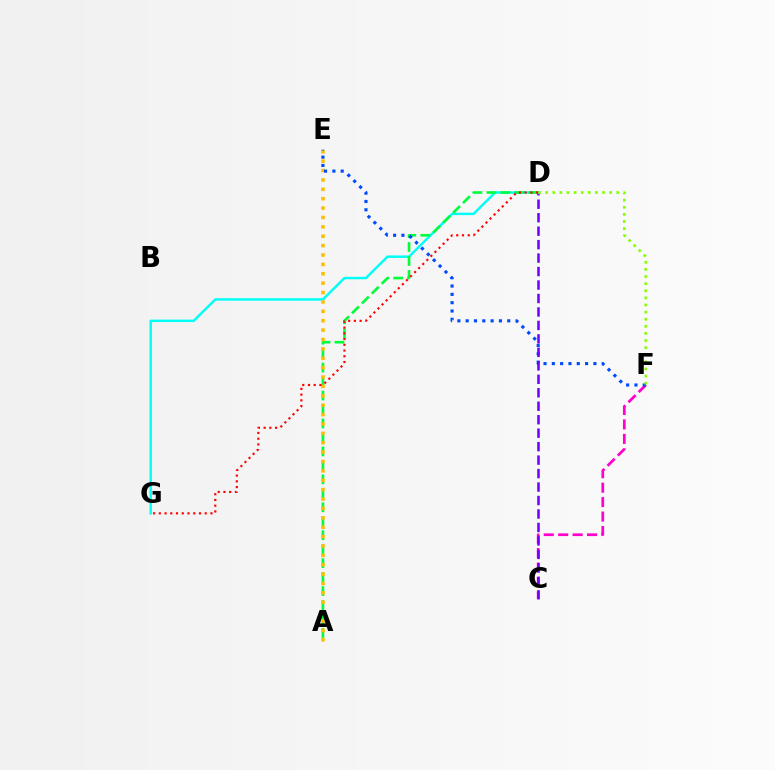{('D', 'G'): [{'color': '#00fff6', 'line_style': 'solid', 'thickness': 1.76}, {'color': '#ff0000', 'line_style': 'dotted', 'thickness': 1.56}], ('C', 'F'): [{'color': '#ff00cf', 'line_style': 'dashed', 'thickness': 1.96}], ('A', 'D'): [{'color': '#00ff39', 'line_style': 'dashed', 'thickness': 1.9}], ('A', 'E'): [{'color': '#ffbd00', 'line_style': 'dotted', 'thickness': 2.55}], ('E', 'F'): [{'color': '#004bff', 'line_style': 'dotted', 'thickness': 2.26}], ('C', 'D'): [{'color': '#7200ff', 'line_style': 'dashed', 'thickness': 1.83}], ('D', 'F'): [{'color': '#84ff00', 'line_style': 'dotted', 'thickness': 1.93}]}